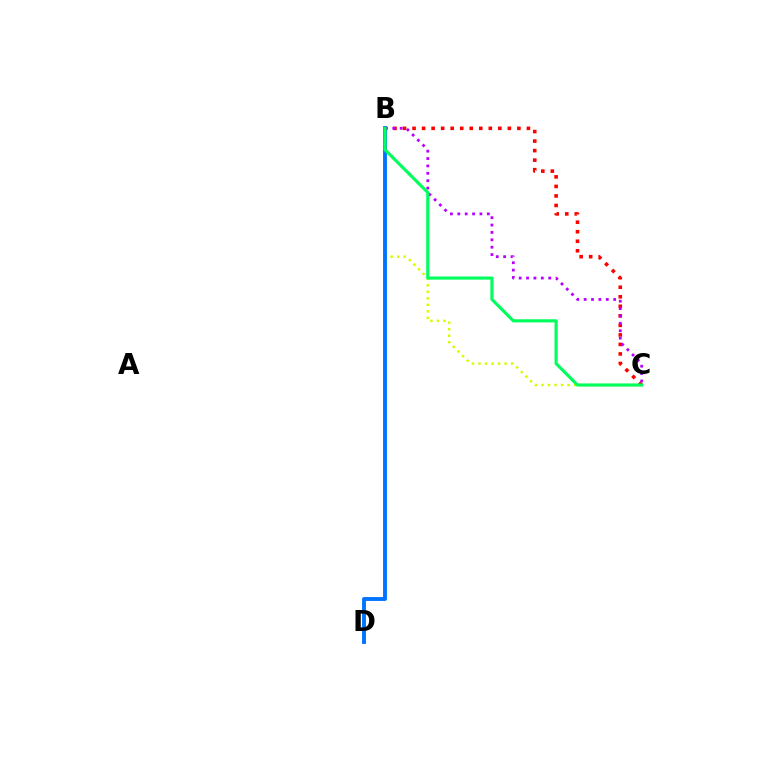{('B', 'C'): [{'color': '#d1ff00', 'line_style': 'dotted', 'thickness': 1.77}, {'color': '#ff0000', 'line_style': 'dotted', 'thickness': 2.59}, {'color': '#b900ff', 'line_style': 'dotted', 'thickness': 2.01}, {'color': '#00ff5c', 'line_style': 'solid', 'thickness': 2.26}], ('B', 'D'): [{'color': '#0074ff', 'line_style': 'solid', 'thickness': 2.8}]}